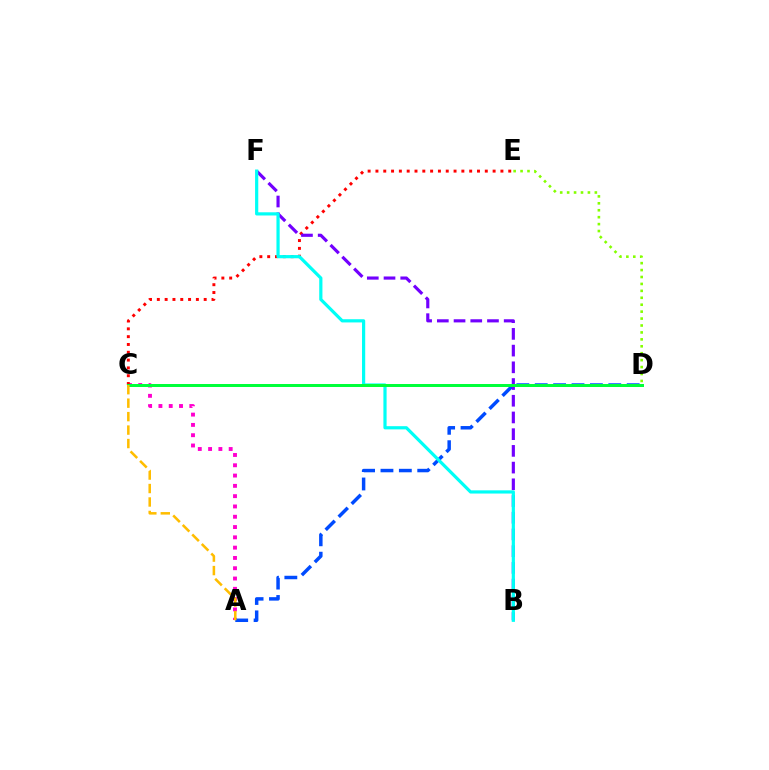{('D', 'E'): [{'color': '#84ff00', 'line_style': 'dotted', 'thickness': 1.88}], ('A', 'C'): [{'color': '#ff00cf', 'line_style': 'dotted', 'thickness': 2.8}, {'color': '#ffbd00', 'line_style': 'dashed', 'thickness': 1.83}], ('C', 'E'): [{'color': '#ff0000', 'line_style': 'dotted', 'thickness': 2.12}], ('A', 'D'): [{'color': '#004bff', 'line_style': 'dashed', 'thickness': 2.5}], ('B', 'F'): [{'color': '#7200ff', 'line_style': 'dashed', 'thickness': 2.27}, {'color': '#00fff6', 'line_style': 'solid', 'thickness': 2.31}], ('C', 'D'): [{'color': '#00ff39', 'line_style': 'solid', 'thickness': 2.15}]}